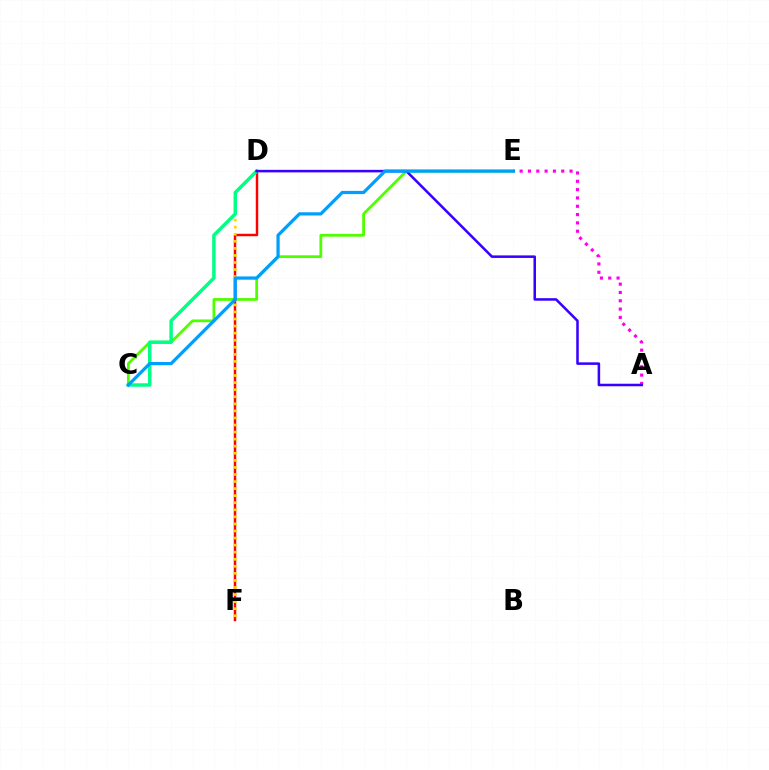{('C', 'E'): [{'color': '#4fff00', 'line_style': 'solid', 'thickness': 1.99}, {'color': '#009eff', 'line_style': 'solid', 'thickness': 2.33}], ('D', 'F'): [{'color': '#ff0000', 'line_style': 'solid', 'thickness': 1.78}, {'color': '#ffd500', 'line_style': 'dotted', 'thickness': 1.92}], ('C', 'D'): [{'color': '#00ff86', 'line_style': 'solid', 'thickness': 2.48}], ('A', 'E'): [{'color': '#ff00ed', 'line_style': 'dotted', 'thickness': 2.26}], ('A', 'D'): [{'color': '#3700ff', 'line_style': 'solid', 'thickness': 1.82}]}